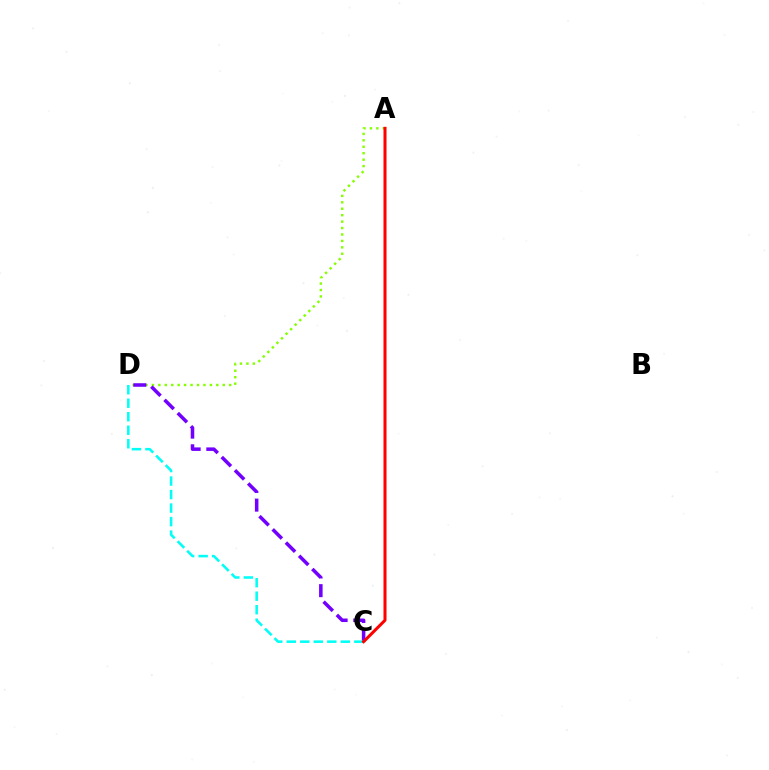{('A', 'D'): [{'color': '#84ff00', 'line_style': 'dotted', 'thickness': 1.75}], ('C', 'D'): [{'color': '#7200ff', 'line_style': 'dashed', 'thickness': 2.54}, {'color': '#00fff6', 'line_style': 'dashed', 'thickness': 1.84}], ('A', 'C'): [{'color': '#ff0000', 'line_style': 'solid', 'thickness': 2.18}]}